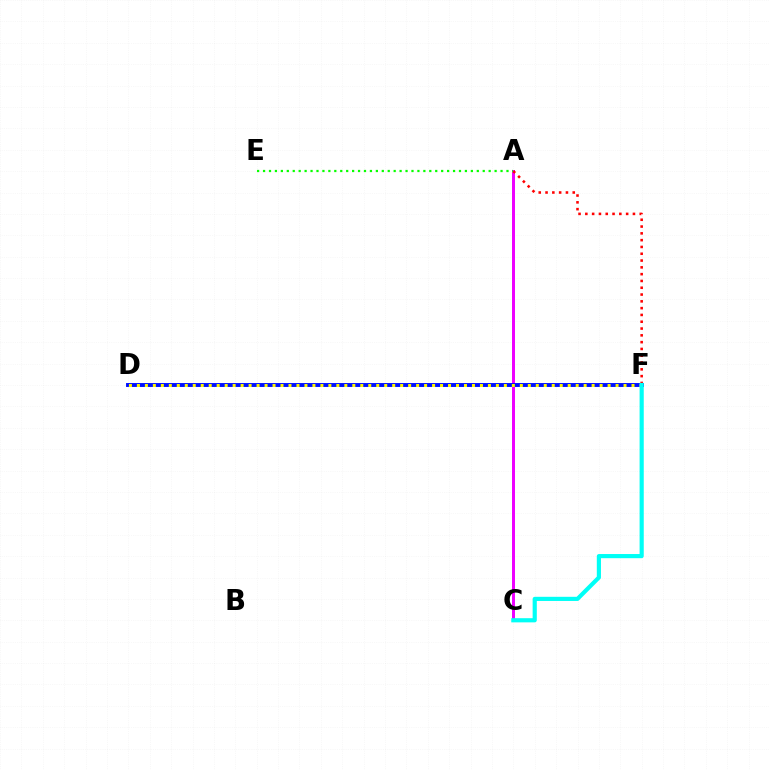{('A', 'C'): [{'color': '#ee00ff', 'line_style': 'solid', 'thickness': 2.14}], ('D', 'F'): [{'color': '#0010ff', 'line_style': 'solid', 'thickness': 2.82}, {'color': '#fcf500', 'line_style': 'dotted', 'thickness': 2.17}], ('A', 'F'): [{'color': '#ff0000', 'line_style': 'dotted', 'thickness': 1.85}], ('A', 'E'): [{'color': '#08ff00', 'line_style': 'dotted', 'thickness': 1.61}], ('C', 'F'): [{'color': '#00fff6', 'line_style': 'solid', 'thickness': 3.0}]}